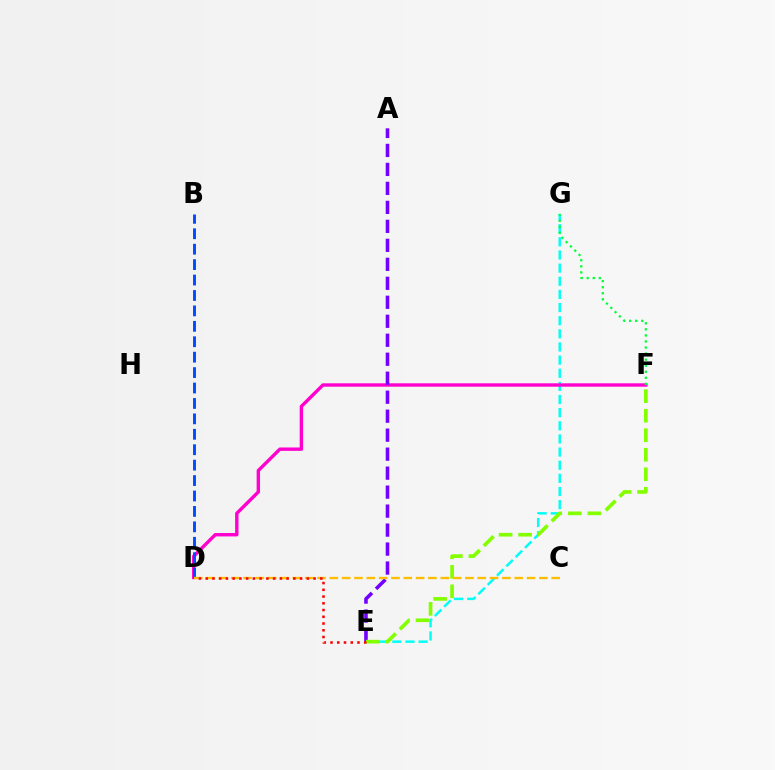{('E', 'G'): [{'color': '#00fff6', 'line_style': 'dashed', 'thickness': 1.78}], ('D', 'F'): [{'color': '#ff00cf', 'line_style': 'solid', 'thickness': 2.44}], ('B', 'D'): [{'color': '#004bff', 'line_style': 'dashed', 'thickness': 2.1}], ('A', 'E'): [{'color': '#7200ff', 'line_style': 'dashed', 'thickness': 2.58}], ('F', 'G'): [{'color': '#00ff39', 'line_style': 'dotted', 'thickness': 1.65}], ('E', 'F'): [{'color': '#84ff00', 'line_style': 'dashed', 'thickness': 2.65}], ('C', 'D'): [{'color': '#ffbd00', 'line_style': 'dashed', 'thickness': 1.67}], ('D', 'E'): [{'color': '#ff0000', 'line_style': 'dotted', 'thickness': 1.83}]}